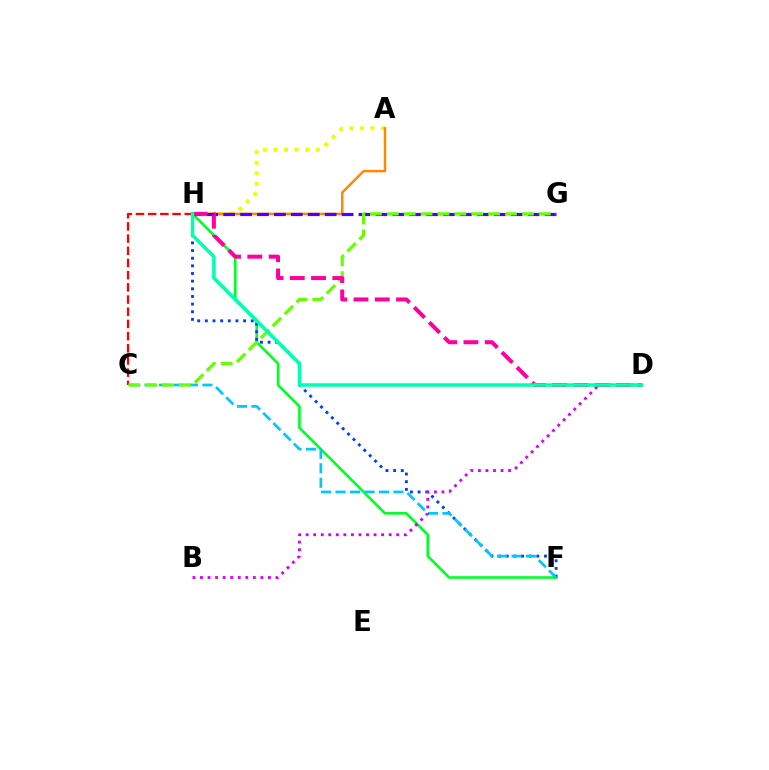{('F', 'H'): [{'color': '#00ff27', 'line_style': 'solid', 'thickness': 1.88}, {'color': '#003fff', 'line_style': 'dotted', 'thickness': 2.08}], ('C', 'H'): [{'color': '#ff0000', 'line_style': 'dashed', 'thickness': 1.66}], ('A', 'H'): [{'color': '#eeff00', 'line_style': 'dotted', 'thickness': 2.88}, {'color': '#ff8800', 'line_style': 'solid', 'thickness': 1.76}], ('G', 'H'): [{'color': '#4f00ff', 'line_style': 'dashed', 'thickness': 2.3}], ('C', 'F'): [{'color': '#00c7ff', 'line_style': 'dashed', 'thickness': 1.97}], ('C', 'G'): [{'color': '#66ff00', 'line_style': 'dashed', 'thickness': 2.29}], ('B', 'D'): [{'color': '#d600ff', 'line_style': 'dotted', 'thickness': 2.05}], ('D', 'H'): [{'color': '#ff00a0', 'line_style': 'dashed', 'thickness': 2.89}, {'color': '#00ffaf', 'line_style': 'solid', 'thickness': 2.51}]}